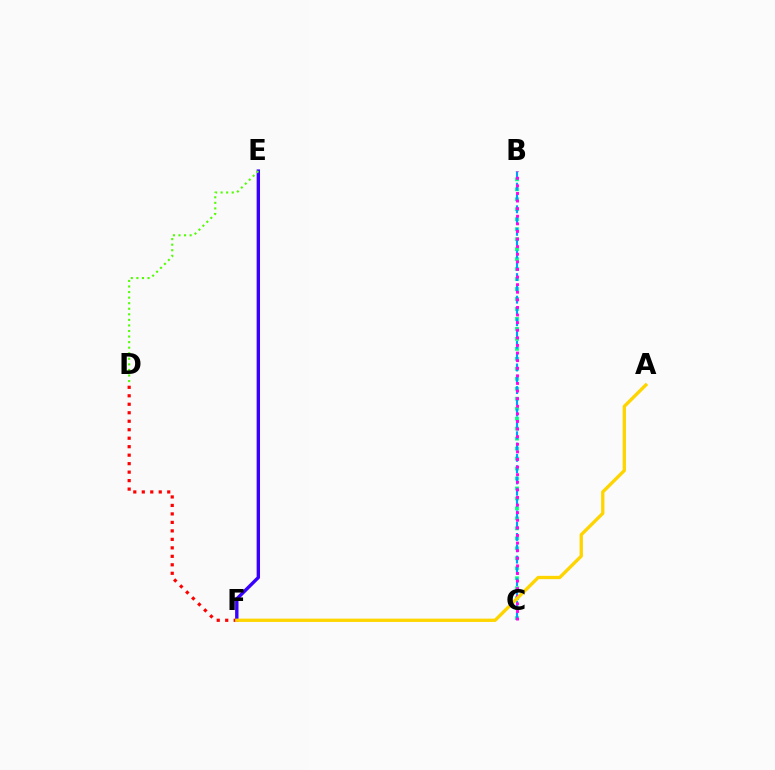{('B', 'C'): [{'color': '#00ff86', 'line_style': 'dotted', 'thickness': 2.71}, {'color': '#009eff', 'line_style': 'dashed', 'thickness': 1.54}, {'color': '#ff00ed', 'line_style': 'dotted', 'thickness': 2.07}], ('D', 'F'): [{'color': '#ff0000', 'line_style': 'dotted', 'thickness': 2.3}], ('E', 'F'): [{'color': '#3700ff', 'line_style': 'solid', 'thickness': 2.43}], ('A', 'F'): [{'color': '#ffd500', 'line_style': 'solid', 'thickness': 2.39}], ('D', 'E'): [{'color': '#4fff00', 'line_style': 'dotted', 'thickness': 1.51}]}